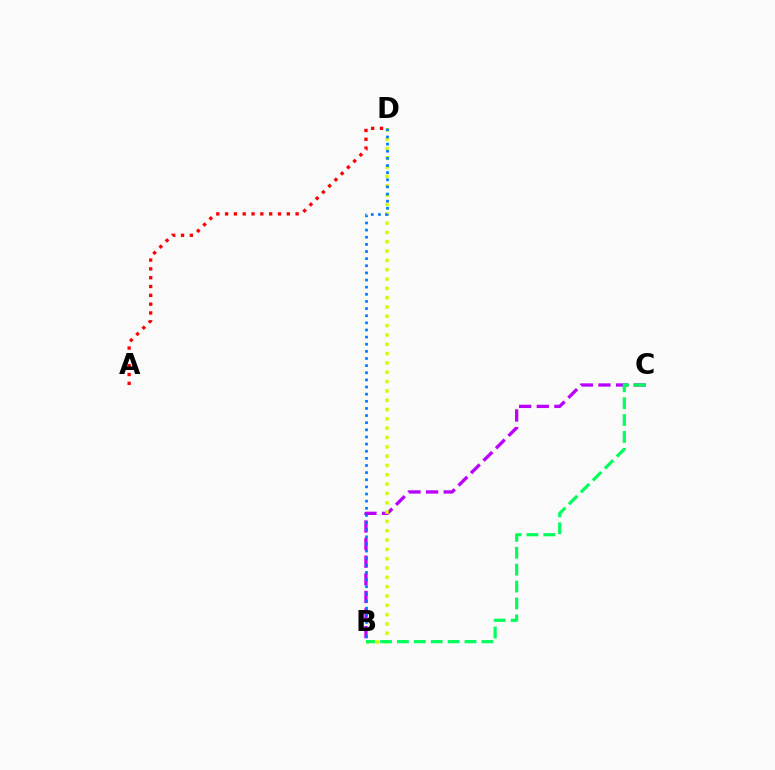{('B', 'C'): [{'color': '#b900ff', 'line_style': 'dashed', 'thickness': 2.39}, {'color': '#00ff5c', 'line_style': 'dashed', 'thickness': 2.29}], ('B', 'D'): [{'color': '#d1ff00', 'line_style': 'dotted', 'thickness': 2.53}, {'color': '#0074ff', 'line_style': 'dotted', 'thickness': 1.94}], ('A', 'D'): [{'color': '#ff0000', 'line_style': 'dotted', 'thickness': 2.39}]}